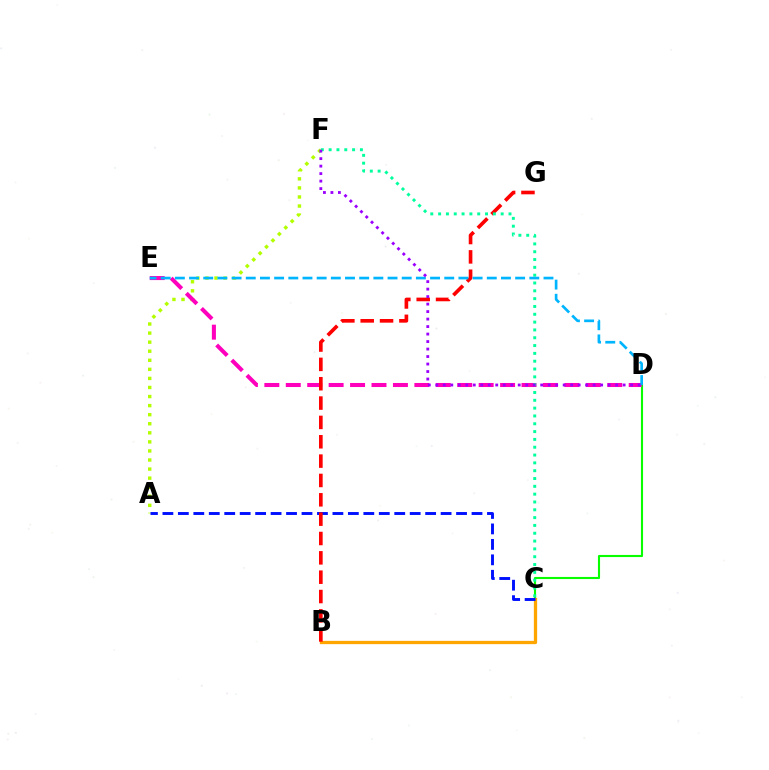{('A', 'F'): [{'color': '#b3ff00', 'line_style': 'dotted', 'thickness': 2.46}], ('C', 'D'): [{'color': '#08ff00', 'line_style': 'solid', 'thickness': 1.52}], ('B', 'C'): [{'color': '#ffa500', 'line_style': 'solid', 'thickness': 2.36}], ('A', 'C'): [{'color': '#0010ff', 'line_style': 'dashed', 'thickness': 2.1}], ('D', 'E'): [{'color': '#ff00bd', 'line_style': 'dashed', 'thickness': 2.91}, {'color': '#00b5ff', 'line_style': 'dashed', 'thickness': 1.93}], ('B', 'G'): [{'color': '#ff0000', 'line_style': 'dashed', 'thickness': 2.63}], ('C', 'F'): [{'color': '#00ff9d', 'line_style': 'dotted', 'thickness': 2.12}], ('D', 'F'): [{'color': '#9b00ff', 'line_style': 'dotted', 'thickness': 2.04}]}